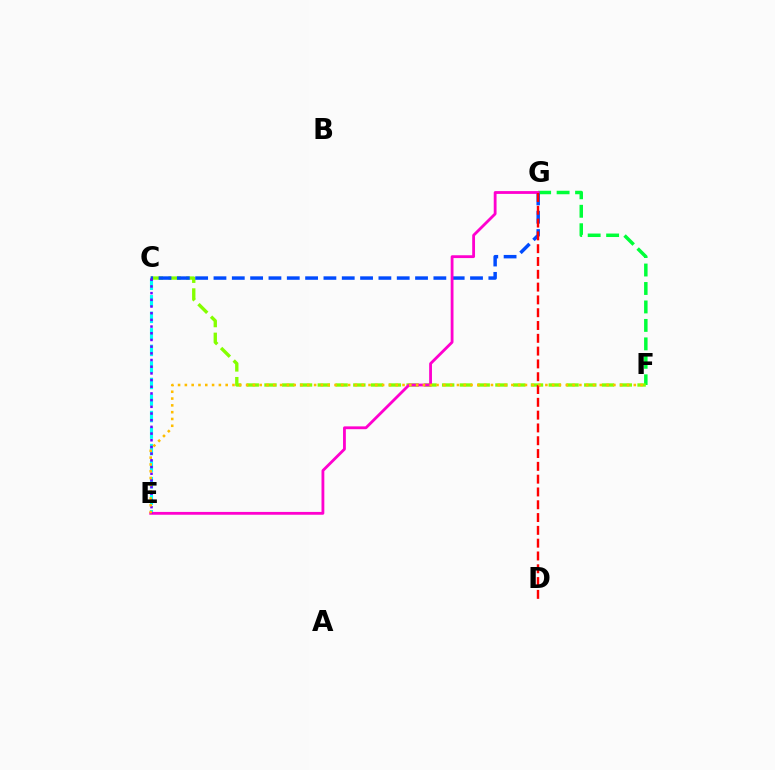{('C', 'E'): [{'color': '#00fff6', 'line_style': 'dashed', 'thickness': 2.25}, {'color': '#7200ff', 'line_style': 'dotted', 'thickness': 1.82}], ('F', 'G'): [{'color': '#00ff39', 'line_style': 'dashed', 'thickness': 2.51}], ('C', 'F'): [{'color': '#84ff00', 'line_style': 'dashed', 'thickness': 2.41}], ('C', 'G'): [{'color': '#004bff', 'line_style': 'dashed', 'thickness': 2.49}], ('E', 'G'): [{'color': '#ff00cf', 'line_style': 'solid', 'thickness': 2.03}], ('D', 'G'): [{'color': '#ff0000', 'line_style': 'dashed', 'thickness': 1.74}], ('E', 'F'): [{'color': '#ffbd00', 'line_style': 'dotted', 'thickness': 1.85}]}